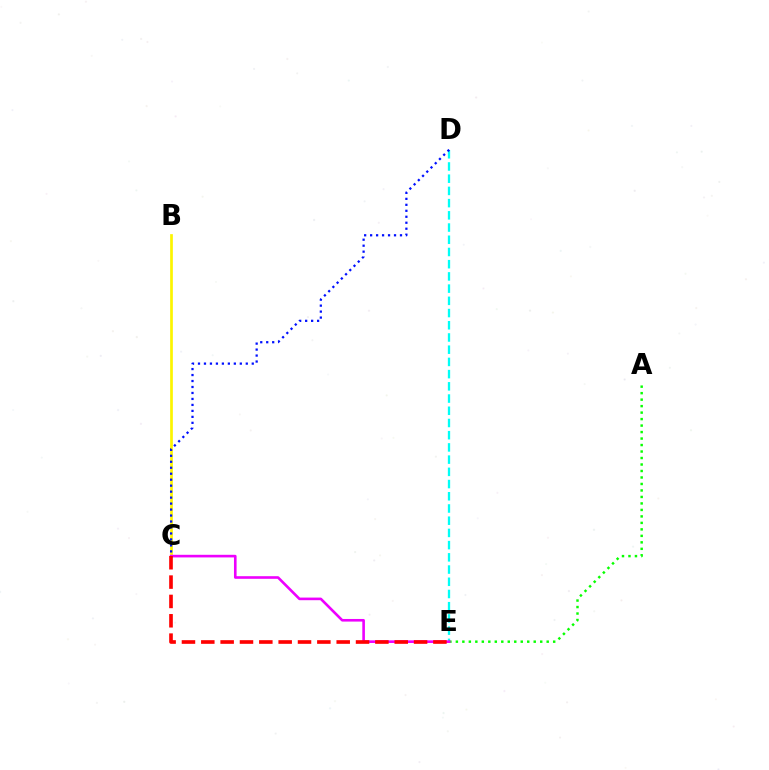{('D', 'E'): [{'color': '#00fff6', 'line_style': 'dashed', 'thickness': 1.66}], ('A', 'E'): [{'color': '#08ff00', 'line_style': 'dotted', 'thickness': 1.76}], ('B', 'C'): [{'color': '#fcf500', 'line_style': 'solid', 'thickness': 1.94}], ('C', 'D'): [{'color': '#0010ff', 'line_style': 'dotted', 'thickness': 1.62}], ('C', 'E'): [{'color': '#ee00ff', 'line_style': 'solid', 'thickness': 1.89}, {'color': '#ff0000', 'line_style': 'dashed', 'thickness': 2.63}]}